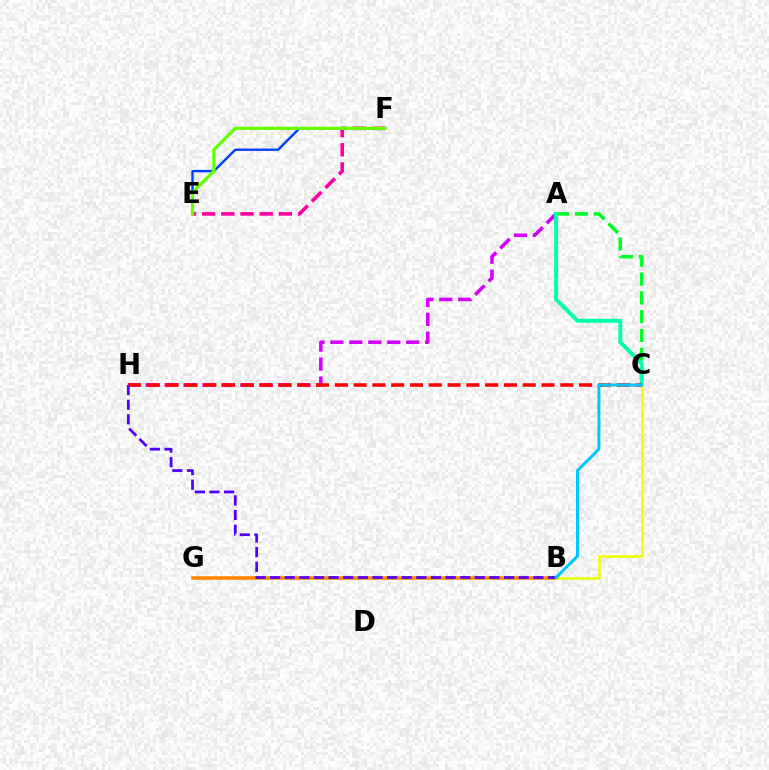{('A', 'C'): [{'color': '#00ff27', 'line_style': 'dashed', 'thickness': 2.55}, {'color': '#00ffaf', 'line_style': 'solid', 'thickness': 2.86}], ('B', 'G'): [{'color': '#ff8800', 'line_style': 'solid', 'thickness': 2.59}], ('A', 'H'): [{'color': '#d600ff', 'line_style': 'dashed', 'thickness': 2.58}], ('E', 'F'): [{'color': '#003fff', 'line_style': 'solid', 'thickness': 1.73}, {'color': '#ff00a0', 'line_style': 'dashed', 'thickness': 2.61}, {'color': '#66ff00', 'line_style': 'solid', 'thickness': 2.34}], ('C', 'H'): [{'color': '#ff0000', 'line_style': 'dashed', 'thickness': 2.55}], ('B', 'H'): [{'color': '#4f00ff', 'line_style': 'dashed', 'thickness': 1.99}], ('B', 'C'): [{'color': '#eeff00', 'line_style': 'solid', 'thickness': 1.81}, {'color': '#00c7ff', 'line_style': 'solid', 'thickness': 2.16}]}